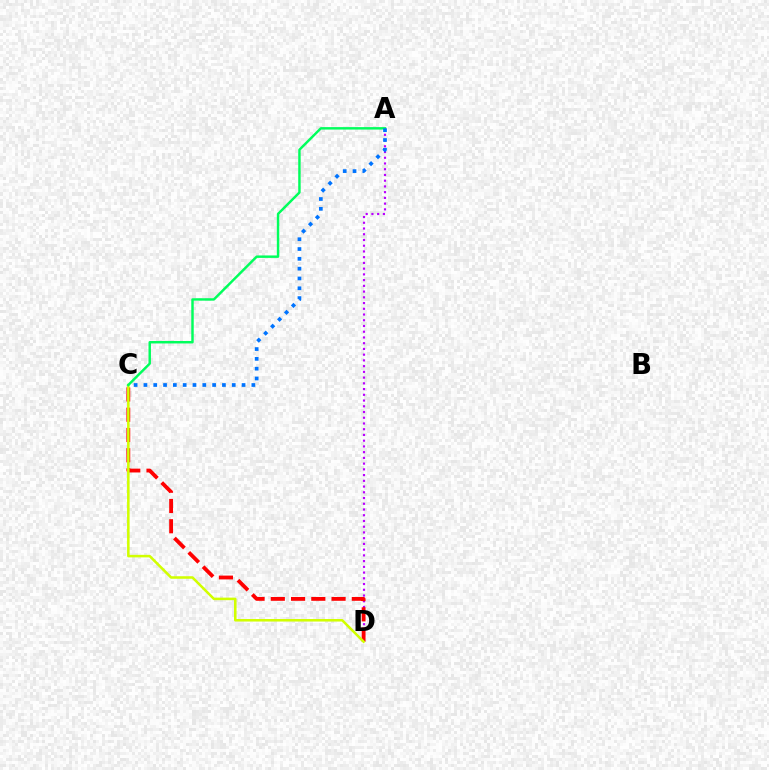{('A', 'D'): [{'color': '#b900ff', 'line_style': 'dotted', 'thickness': 1.56}], ('C', 'D'): [{'color': '#ff0000', 'line_style': 'dashed', 'thickness': 2.75}, {'color': '#d1ff00', 'line_style': 'solid', 'thickness': 1.83}], ('A', 'C'): [{'color': '#00ff5c', 'line_style': 'solid', 'thickness': 1.76}, {'color': '#0074ff', 'line_style': 'dotted', 'thickness': 2.67}]}